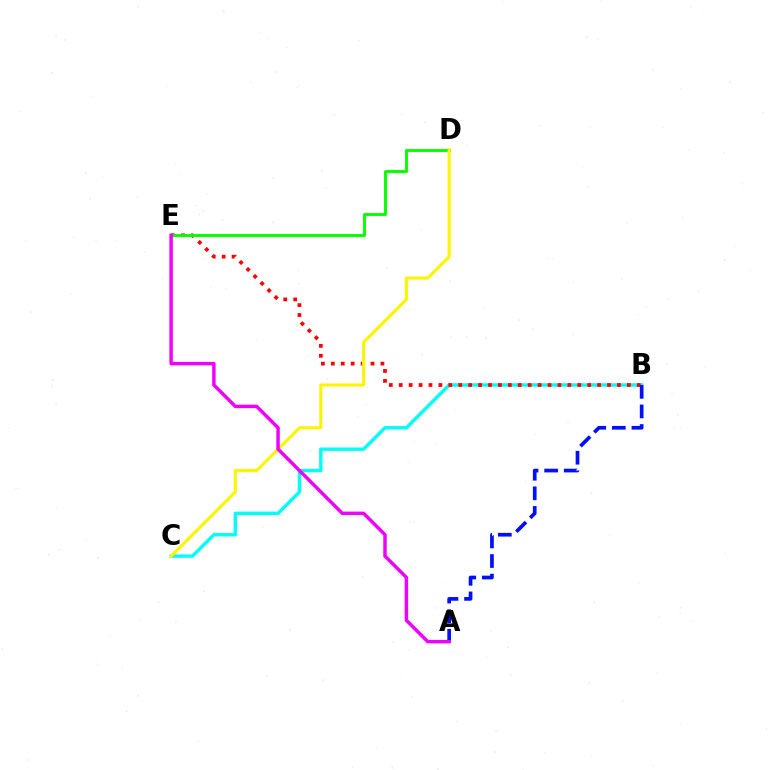{('B', 'C'): [{'color': '#00fff6', 'line_style': 'solid', 'thickness': 2.45}], ('B', 'E'): [{'color': '#ff0000', 'line_style': 'dotted', 'thickness': 2.7}], ('D', 'E'): [{'color': '#08ff00', 'line_style': 'solid', 'thickness': 2.11}], ('C', 'D'): [{'color': '#fcf500', 'line_style': 'solid', 'thickness': 2.24}], ('A', 'B'): [{'color': '#0010ff', 'line_style': 'dashed', 'thickness': 2.66}], ('A', 'E'): [{'color': '#ee00ff', 'line_style': 'solid', 'thickness': 2.49}]}